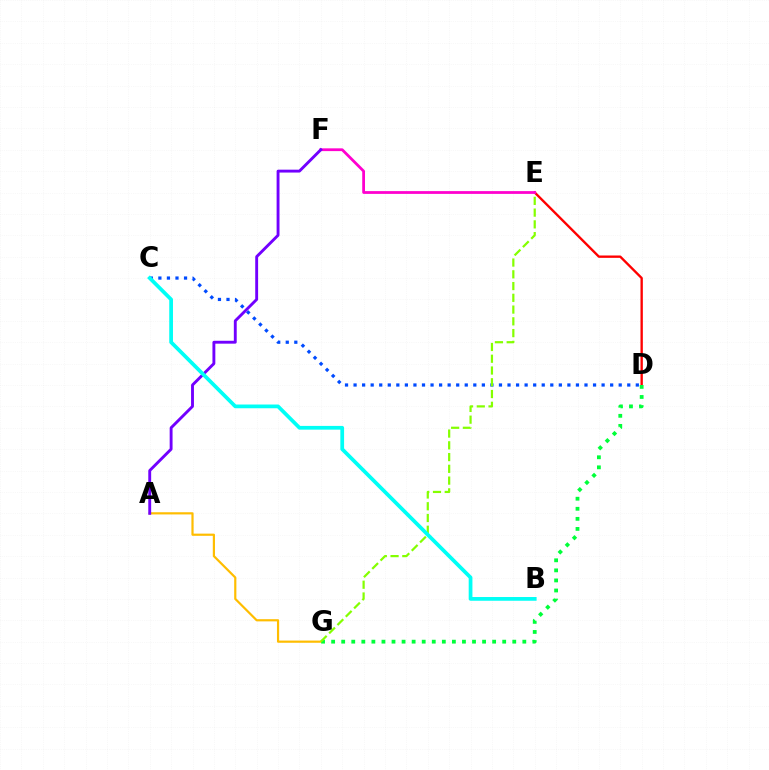{('C', 'D'): [{'color': '#004bff', 'line_style': 'dotted', 'thickness': 2.32}], ('A', 'G'): [{'color': '#ffbd00', 'line_style': 'solid', 'thickness': 1.58}], ('D', 'E'): [{'color': '#ff0000', 'line_style': 'solid', 'thickness': 1.7}], ('D', 'G'): [{'color': '#00ff39', 'line_style': 'dotted', 'thickness': 2.73}], ('E', 'G'): [{'color': '#84ff00', 'line_style': 'dashed', 'thickness': 1.6}], ('E', 'F'): [{'color': '#ff00cf', 'line_style': 'solid', 'thickness': 2.0}], ('A', 'F'): [{'color': '#7200ff', 'line_style': 'solid', 'thickness': 2.08}], ('B', 'C'): [{'color': '#00fff6', 'line_style': 'solid', 'thickness': 2.69}]}